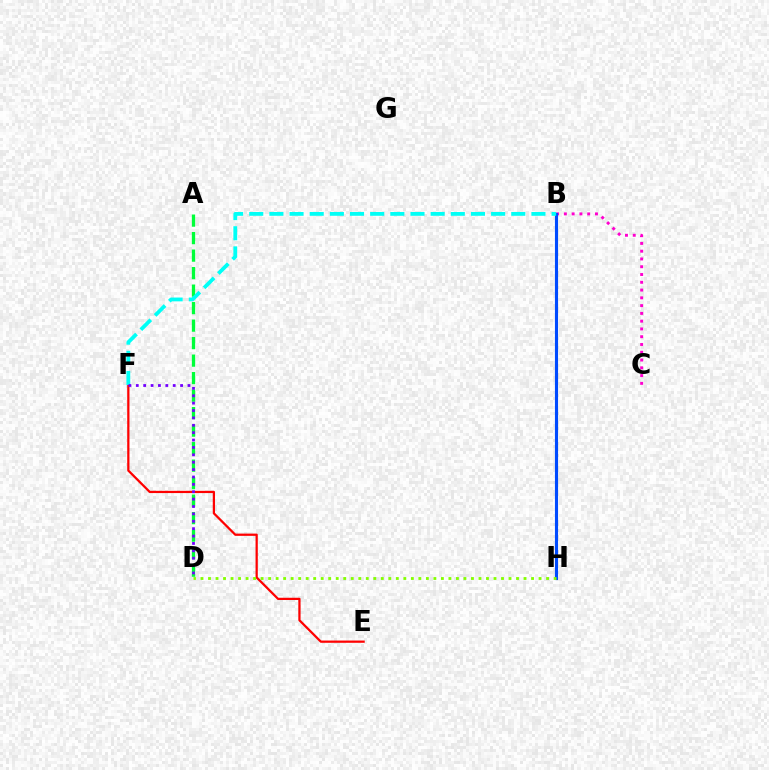{('B', 'H'): [{'color': '#ffbd00', 'line_style': 'dotted', 'thickness': 1.9}, {'color': '#004bff', 'line_style': 'solid', 'thickness': 2.24}], ('B', 'C'): [{'color': '#ff00cf', 'line_style': 'dotted', 'thickness': 2.11}], ('A', 'D'): [{'color': '#00ff39', 'line_style': 'dashed', 'thickness': 2.38}], ('E', 'F'): [{'color': '#ff0000', 'line_style': 'solid', 'thickness': 1.62}], ('B', 'F'): [{'color': '#00fff6', 'line_style': 'dashed', 'thickness': 2.74}], ('D', 'H'): [{'color': '#84ff00', 'line_style': 'dotted', 'thickness': 2.04}], ('D', 'F'): [{'color': '#7200ff', 'line_style': 'dotted', 'thickness': 2.01}]}